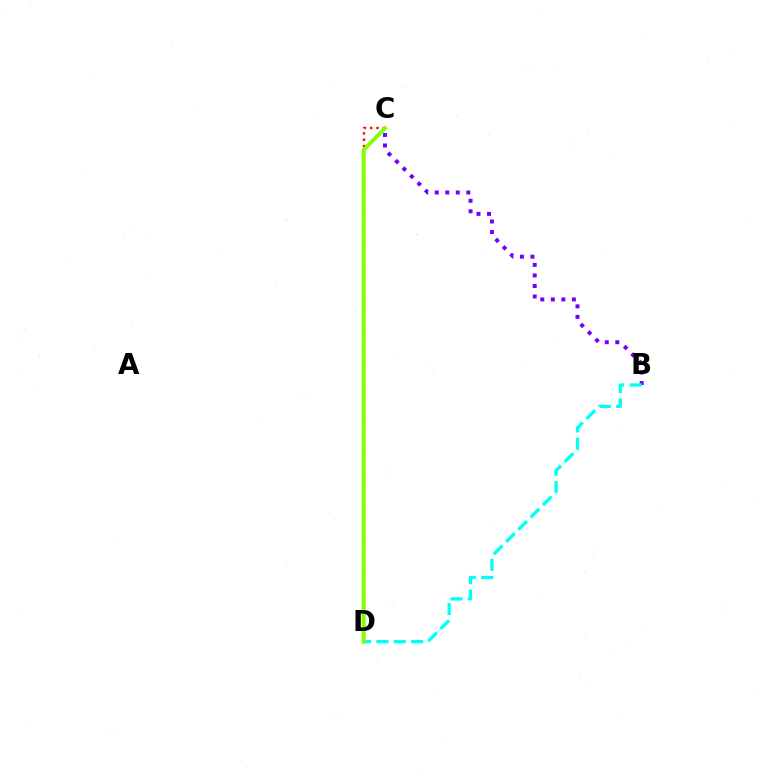{('C', 'D'): [{'color': '#ff0000', 'line_style': 'dotted', 'thickness': 1.71}, {'color': '#84ff00', 'line_style': 'solid', 'thickness': 2.85}], ('B', 'C'): [{'color': '#7200ff', 'line_style': 'dotted', 'thickness': 2.86}], ('B', 'D'): [{'color': '#00fff6', 'line_style': 'dashed', 'thickness': 2.36}]}